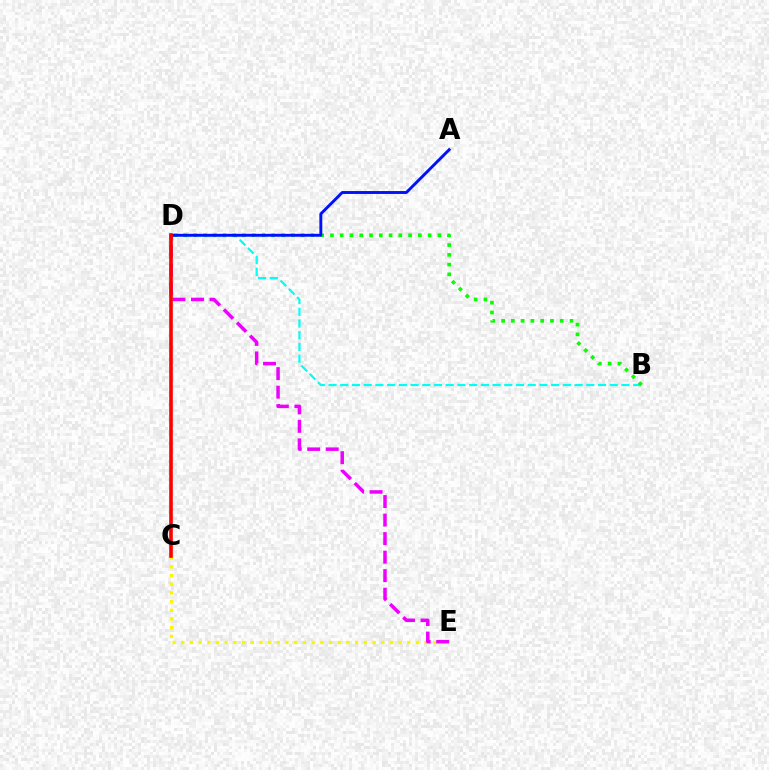{('B', 'D'): [{'color': '#00fff6', 'line_style': 'dashed', 'thickness': 1.59}, {'color': '#08ff00', 'line_style': 'dotted', 'thickness': 2.65}], ('C', 'E'): [{'color': '#fcf500', 'line_style': 'dotted', 'thickness': 2.36}], ('D', 'E'): [{'color': '#ee00ff', 'line_style': 'dashed', 'thickness': 2.52}], ('A', 'D'): [{'color': '#0010ff', 'line_style': 'solid', 'thickness': 2.09}], ('C', 'D'): [{'color': '#ff0000', 'line_style': 'solid', 'thickness': 2.6}]}